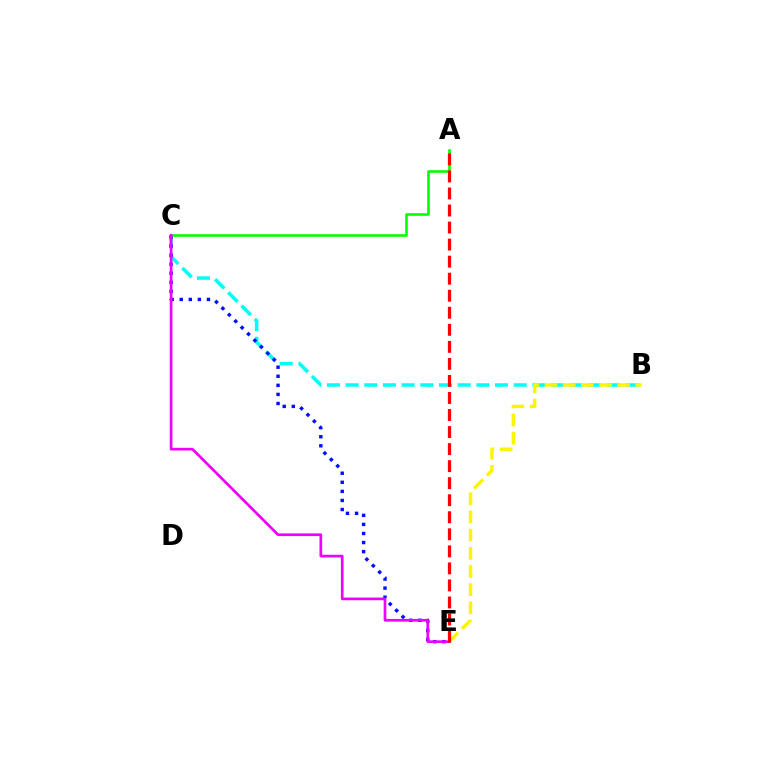{('B', 'C'): [{'color': '#00fff6', 'line_style': 'dashed', 'thickness': 2.54}], ('B', 'E'): [{'color': '#fcf500', 'line_style': 'dashed', 'thickness': 2.47}], ('C', 'E'): [{'color': '#0010ff', 'line_style': 'dotted', 'thickness': 2.46}, {'color': '#ee00ff', 'line_style': 'solid', 'thickness': 1.94}], ('A', 'C'): [{'color': '#08ff00', 'line_style': 'solid', 'thickness': 1.91}], ('A', 'E'): [{'color': '#ff0000', 'line_style': 'dashed', 'thickness': 2.32}]}